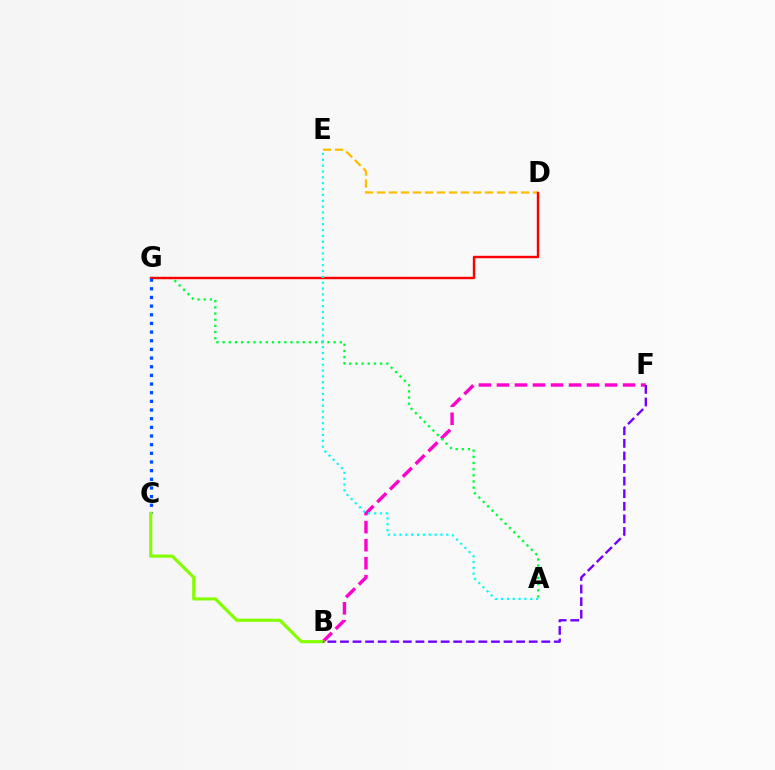{('D', 'E'): [{'color': '#ffbd00', 'line_style': 'dashed', 'thickness': 1.63}], ('B', 'F'): [{'color': '#ff00cf', 'line_style': 'dashed', 'thickness': 2.45}, {'color': '#7200ff', 'line_style': 'dashed', 'thickness': 1.71}], ('A', 'G'): [{'color': '#00ff39', 'line_style': 'dotted', 'thickness': 1.68}], ('D', 'G'): [{'color': '#ff0000', 'line_style': 'solid', 'thickness': 1.74}], ('C', 'G'): [{'color': '#004bff', 'line_style': 'dotted', 'thickness': 2.35}], ('A', 'E'): [{'color': '#00fff6', 'line_style': 'dotted', 'thickness': 1.59}], ('B', 'C'): [{'color': '#84ff00', 'line_style': 'solid', 'thickness': 2.28}]}